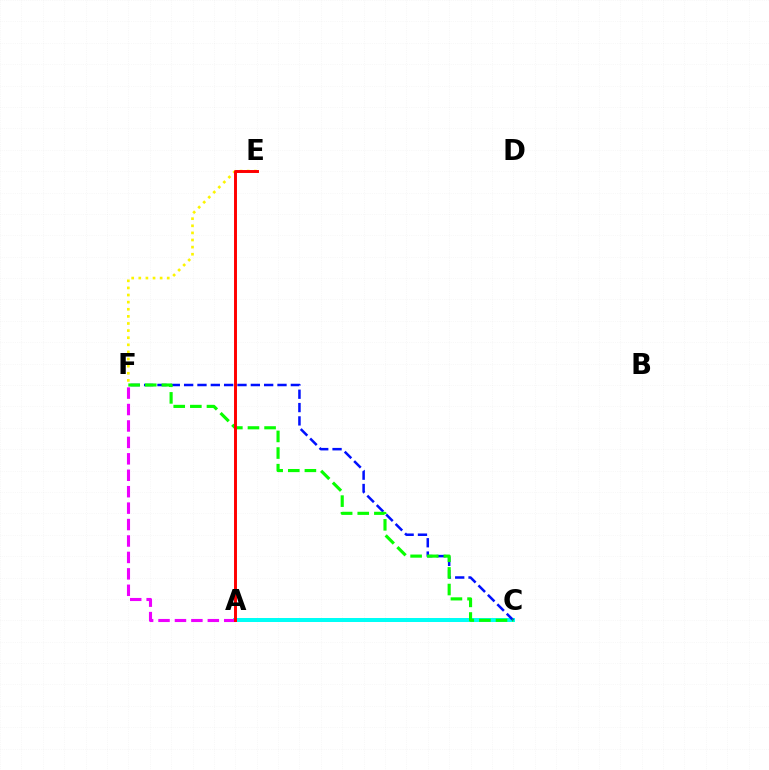{('A', 'C'): [{'color': '#00fff6', 'line_style': 'solid', 'thickness': 2.88}], ('E', 'F'): [{'color': '#fcf500', 'line_style': 'dotted', 'thickness': 1.93}], ('A', 'F'): [{'color': '#ee00ff', 'line_style': 'dashed', 'thickness': 2.23}], ('C', 'F'): [{'color': '#0010ff', 'line_style': 'dashed', 'thickness': 1.81}, {'color': '#08ff00', 'line_style': 'dashed', 'thickness': 2.26}], ('A', 'E'): [{'color': '#ff0000', 'line_style': 'solid', 'thickness': 2.12}]}